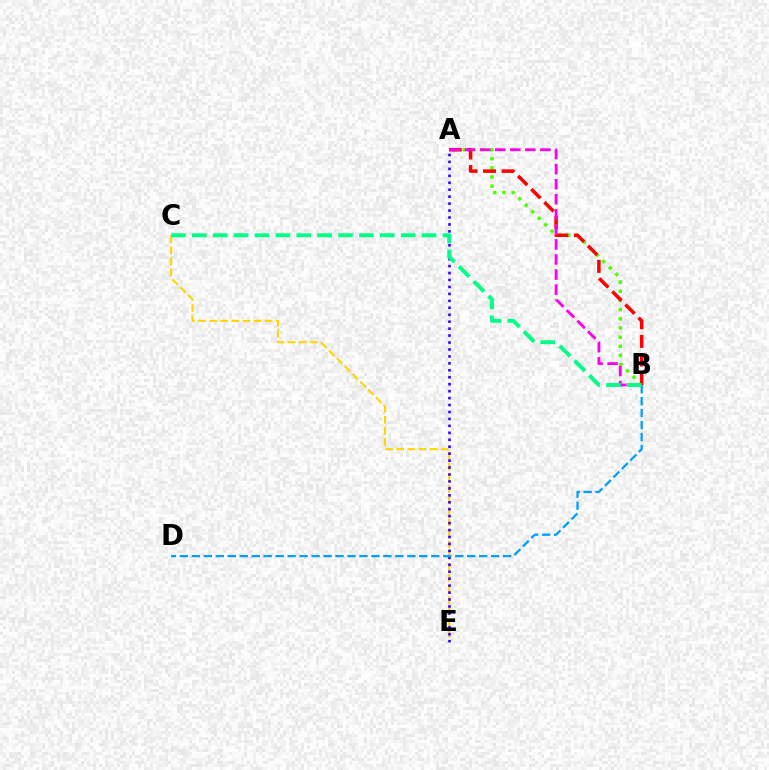{('A', 'B'): [{'color': '#4fff00', 'line_style': 'dotted', 'thickness': 2.49}, {'color': '#ff0000', 'line_style': 'dashed', 'thickness': 2.52}, {'color': '#ff00ed', 'line_style': 'dashed', 'thickness': 2.05}], ('C', 'E'): [{'color': '#ffd500', 'line_style': 'dashed', 'thickness': 1.51}], ('A', 'E'): [{'color': '#3700ff', 'line_style': 'dotted', 'thickness': 1.89}], ('B', 'D'): [{'color': '#009eff', 'line_style': 'dashed', 'thickness': 1.63}], ('B', 'C'): [{'color': '#00ff86', 'line_style': 'dashed', 'thickness': 2.84}]}